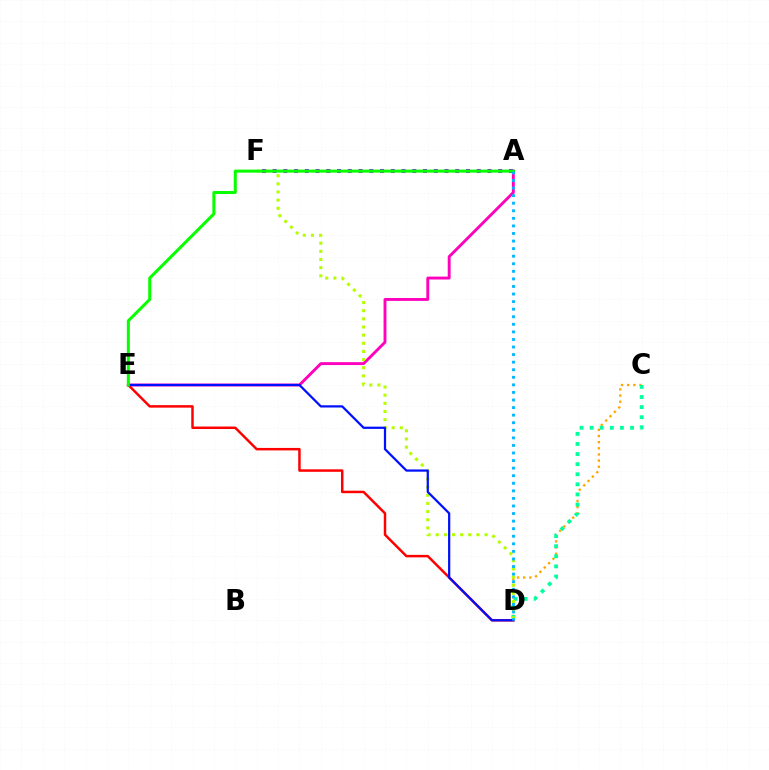{('A', 'E'): [{'color': '#ff00bd', 'line_style': 'solid', 'thickness': 2.08}, {'color': '#08ff00', 'line_style': 'solid', 'thickness': 2.18}], ('C', 'D'): [{'color': '#ffa500', 'line_style': 'dotted', 'thickness': 1.67}, {'color': '#00ff9d', 'line_style': 'dotted', 'thickness': 2.74}], ('D', 'E'): [{'color': '#ff0000', 'line_style': 'solid', 'thickness': 1.79}, {'color': '#0010ff', 'line_style': 'solid', 'thickness': 1.61}], ('D', 'F'): [{'color': '#b3ff00', 'line_style': 'dotted', 'thickness': 2.21}], ('A', 'F'): [{'color': '#9b00ff', 'line_style': 'dotted', 'thickness': 2.92}], ('A', 'D'): [{'color': '#00b5ff', 'line_style': 'dotted', 'thickness': 2.06}]}